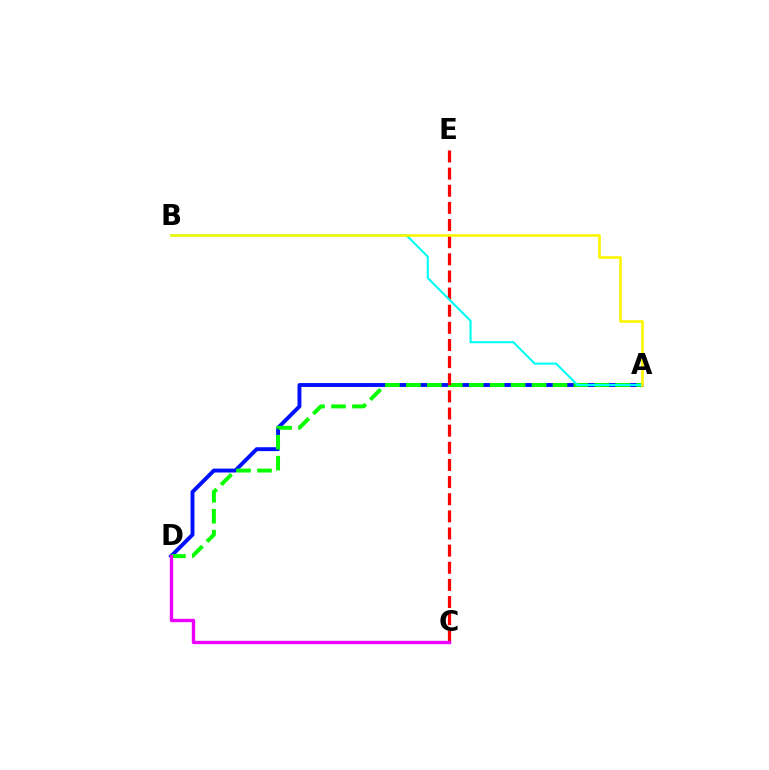{('A', 'D'): [{'color': '#0010ff', 'line_style': 'solid', 'thickness': 2.8}, {'color': '#08ff00', 'line_style': 'dashed', 'thickness': 2.84}], ('C', 'E'): [{'color': '#ff0000', 'line_style': 'dashed', 'thickness': 2.33}], ('A', 'B'): [{'color': '#00fff6', 'line_style': 'solid', 'thickness': 1.52}, {'color': '#fcf500', 'line_style': 'solid', 'thickness': 1.9}], ('C', 'D'): [{'color': '#ee00ff', 'line_style': 'solid', 'thickness': 2.43}]}